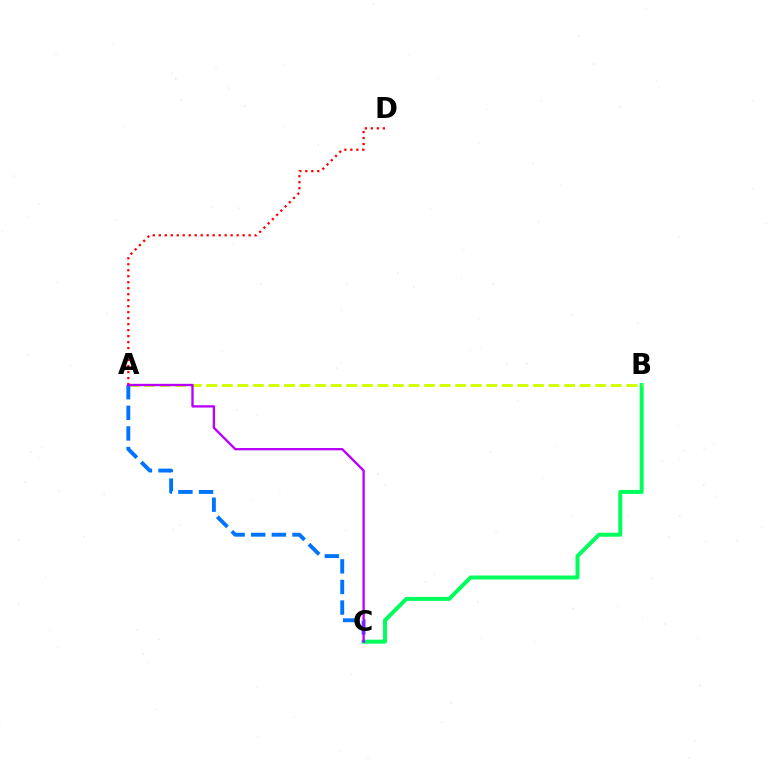{('A', 'D'): [{'color': '#ff0000', 'line_style': 'dotted', 'thickness': 1.63}], ('B', 'C'): [{'color': '#00ff5c', 'line_style': 'solid', 'thickness': 2.87}], ('A', 'B'): [{'color': '#d1ff00', 'line_style': 'dashed', 'thickness': 2.11}], ('A', 'C'): [{'color': '#0074ff', 'line_style': 'dashed', 'thickness': 2.8}, {'color': '#b900ff', 'line_style': 'solid', 'thickness': 1.69}]}